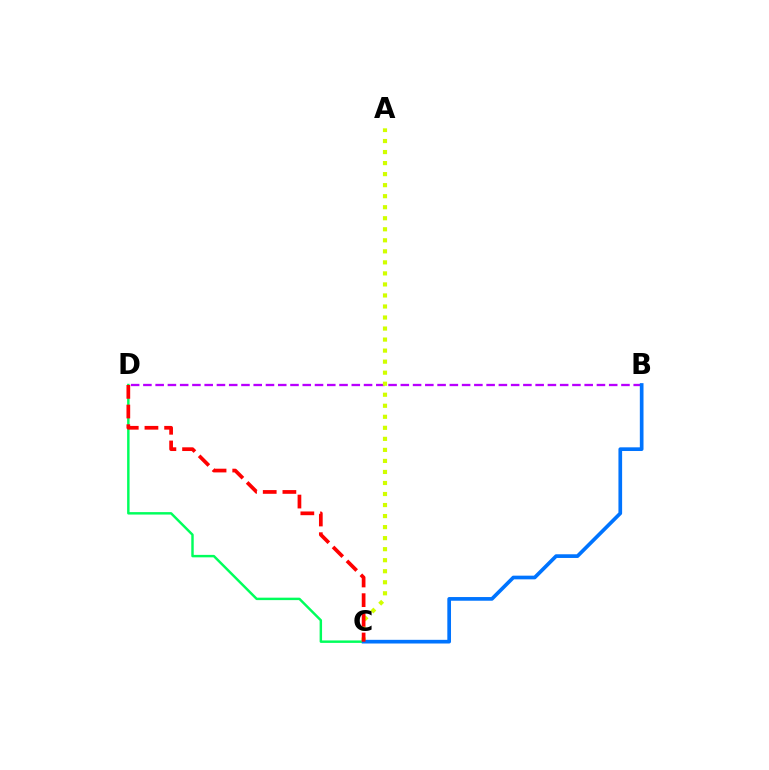{('B', 'D'): [{'color': '#b900ff', 'line_style': 'dashed', 'thickness': 1.67}], ('C', 'D'): [{'color': '#00ff5c', 'line_style': 'solid', 'thickness': 1.76}, {'color': '#ff0000', 'line_style': 'dashed', 'thickness': 2.67}], ('A', 'C'): [{'color': '#d1ff00', 'line_style': 'dotted', 'thickness': 3.0}], ('B', 'C'): [{'color': '#0074ff', 'line_style': 'solid', 'thickness': 2.65}]}